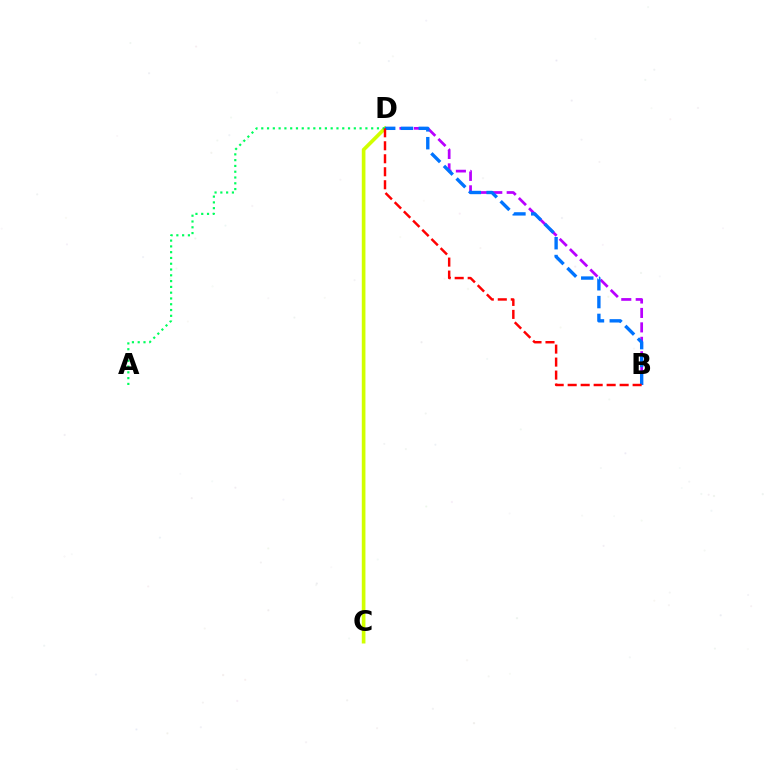{('C', 'D'): [{'color': '#d1ff00', 'line_style': 'solid', 'thickness': 2.63}], ('A', 'D'): [{'color': '#00ff5c', 'line_style': 'dotted', 'thickness': 1.57}], ('B', 'D'): [{'color': '#b900ff', 'line_style': 'dashed', 'thickness': 1.96}, {'color': '#0074ff', 'line_style': 'dashed', 'thickness': 2.42}, {'color': '#ff0000', 'line_style': 'dashed', 'thickness': 1.76}]}